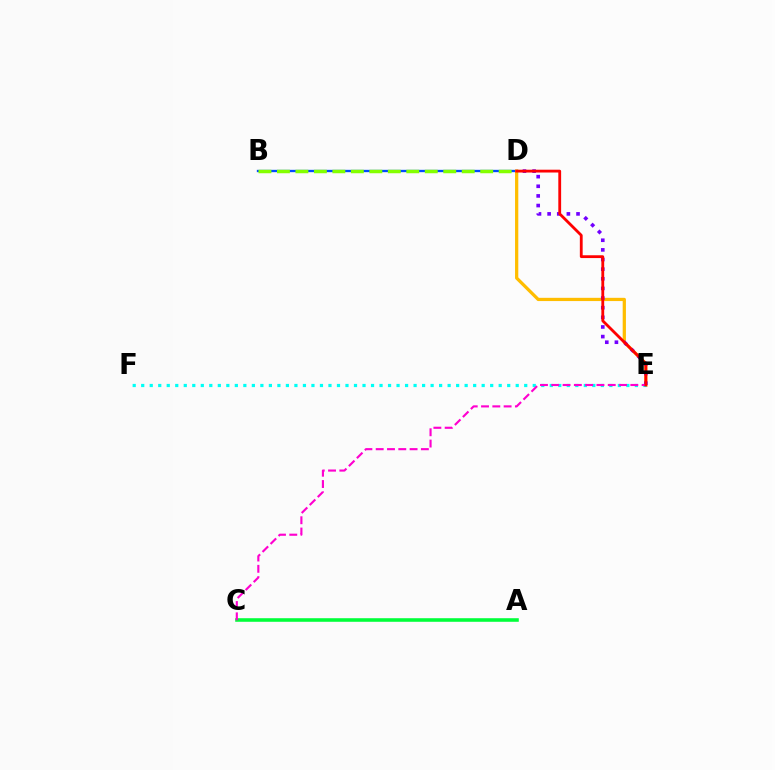{('B', 'D'): [{'color': '#004bff', 'line_style': 'solid', 'thickness': 1.68}, {'color': '#84ff00', 'line_style': 'dashed', 'thickness': 2.51}], ('D', 'E'): [{'color': '#ffbd00', 'line_style': 'solid', 'thickness': 2.34}, {'color': '#7200ff', 'line_style': 'dotted', 'thickness': 2.62}, {'color': '#ff0000', 'line_style': 'solid', 'thickness': 2.02}], ('A', 'C'): [{'color': '#00ff39', 'line_style': 'solid', 'thickness': 2.57}], ('E', 'F'): [{'color': '#00fff6', 'line_style': 'dotted', 'thickness': 2.31}], ('C', 'E'): [{'color': '#ff00cf', 'line_style': 'dashed', 'thickness': 1.53}]}